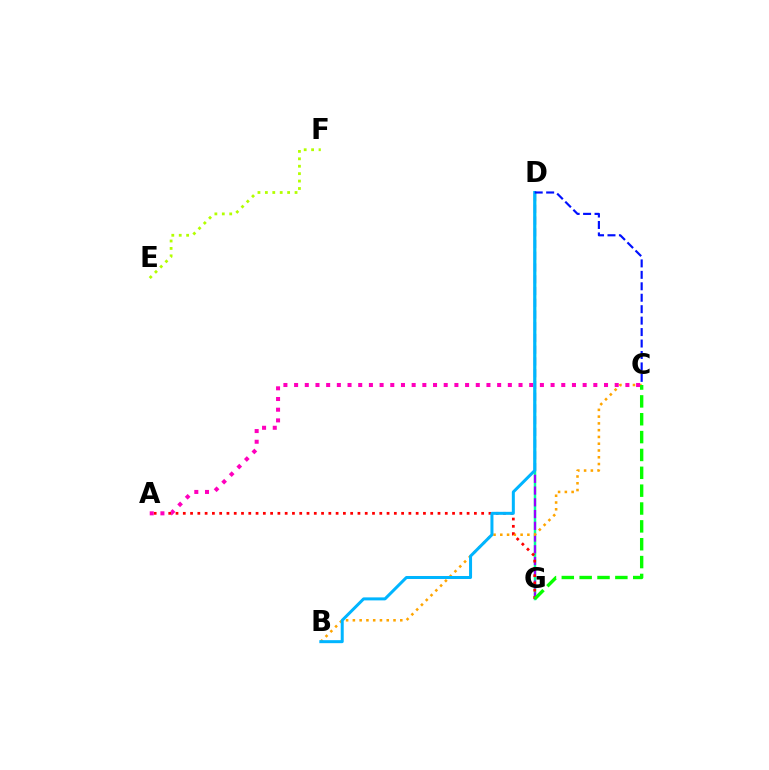{('D', 'G'): [{'color': '#00ff9d', 'line_style': 'solid', 'thickness': 1.79}, {'color': '#9b00ff', 'line_style': 'dashed', 'thickness': 1.59}], ('B', 'C'): [{'color': '#ffa500', 'line_style': 'dotted', 'thickness': 1.84}], ('A', 'G'): [{'color': '#ff0000', 'line_style': 'dotted', 'thickness': 1.98}], ('C', 'G'): [{'color': '#08ff00', 'line_style': 'dashed', 'thickness': 2.43}], ('E', 'F'): [{'color': '#b3ff00', 'line_style': 'dotted', 'thickness': 2.02}], ('A', 'C'): [{'color': '#ff00bd', 'line_style': 'dotted', 'thickness': 2.9}], ('B', 'D'): [{'color': '#00b5ff', 'line_style': 'solid', 'thickness': 2.16}], ('C', 'D'): [{'color': '#0010ff', 'line_style': 'dashed', 'thickness': 1.55}]}